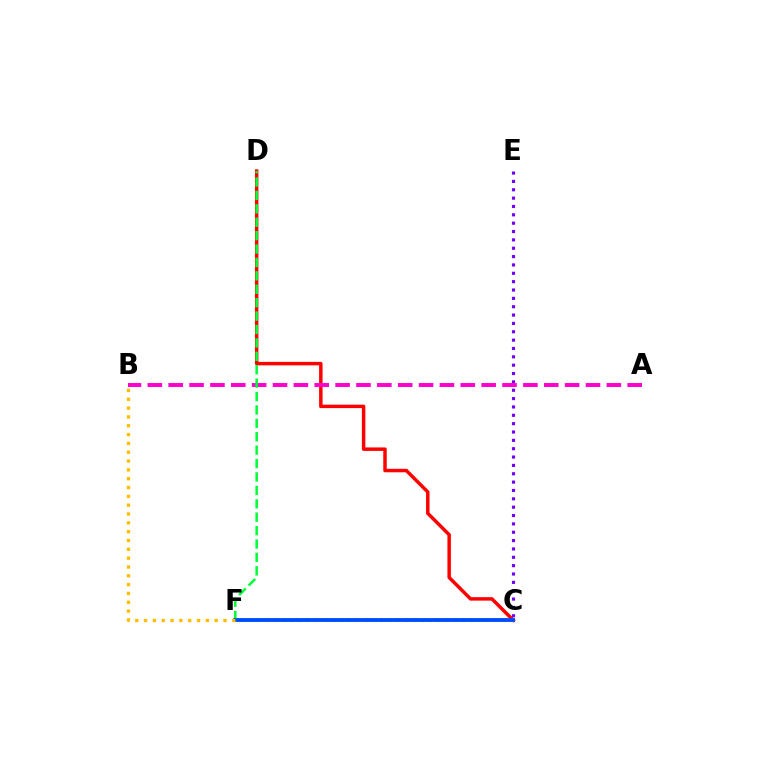{('C', 'D'): [{'color': '#ff0000', 'line_style': 'solid', 'thickness': 2.5}], ('C', 'E'): [{'color': '#7200ff', 'line_style': 'dotted', 'thickness': 2.27}], ('C', 'F'): [{'color': '#00fff6', 'line_style': 'dotted', 'thickness': 2.22}, {'color': '#84ff00', 'line_style': 'dotted', 'thickness': 2.7}, {'color': '#004bff', 'line_style': 'solid', 'thickness': 2.75}], ('A', 'B'): [{'color': '#ff00cf', 'line_style': 'dashed', 'thickness': 2.83}], ('D', 'F'): [{'color': '#00ff39', 'line_style': 'dashed', 'thickness': 1.82}], ('B', 'F'): [{'color': '#ffbd00', 'line_style': 'dotted', 'thickness': 2.4}]}